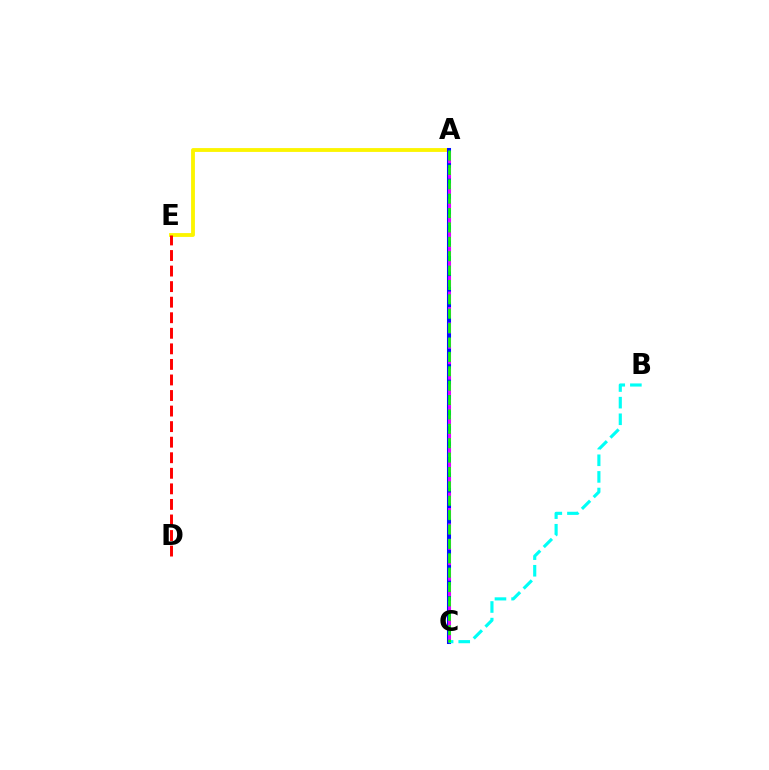{('A', 'E'): [{'color': '#fcf500', 'line_style': 'solid', 'thickness': 2.76}], ('D', 'E'): [{'color': '#ff0000', 'line_style': 'dashed', 'thickness': 2.11}], ('A', 'C'): [{'color': '#0010ff', 'line_style': 'solid', 'thickness': 2.92}, {'color': '#ee00ff', 'line_style': 'dashed', 'thickness': 2.1}, {'color': '#08ff00', 'line_style': 'dashed', 'thickness': 1.95}], ('B', 'C'): [{'color': '#00fff6', 'line_style': 'dashed', 'thickness': 2.26}]}